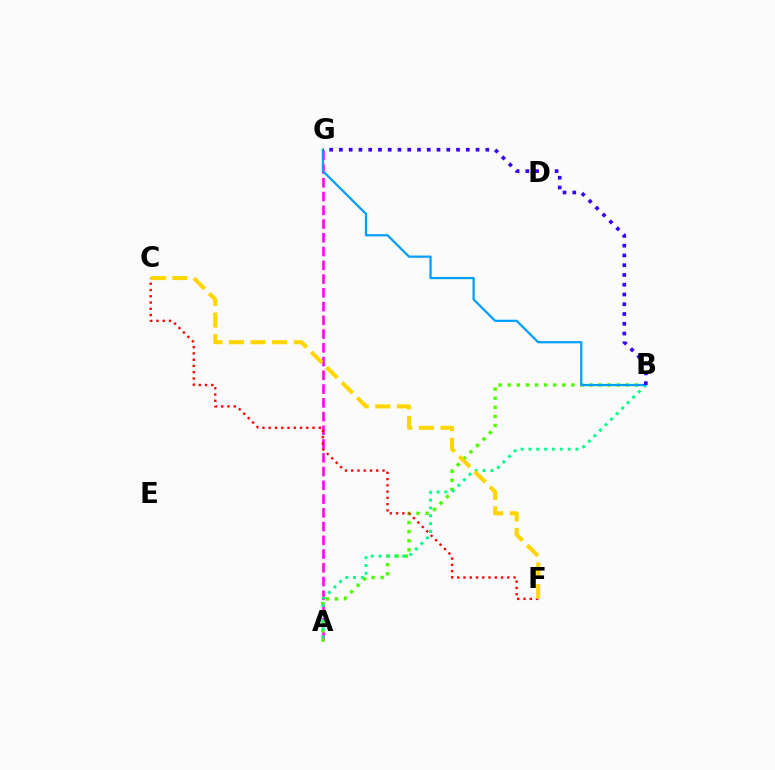{('A', 'G'): [{'color': '#ff00ed', 'line_style': 'dashed', 'thickness': 1.87}], ('A', 'B'): [{'color': '#4fff00', 'line_style': 'dotted', 'thickness': 2.47}, {'color': '#00ff86', 'line_style': 'dotted', 'thickness': 2.13}], ('C', 'F'): [{'color': '#ff0000', 'line_style': 'dotted', 'thickness': 1.7}, {'color': '#ffd500', 'line_style': 'dashed', 'thickness': 2.94}], ('B', 'G'): [{'color': '#009eff', 'line_style': 'solid', 'thickness': 1.61}, {'color': '#3700ff', 'line_style': 'dotted', 'thickness': 2.65}]}